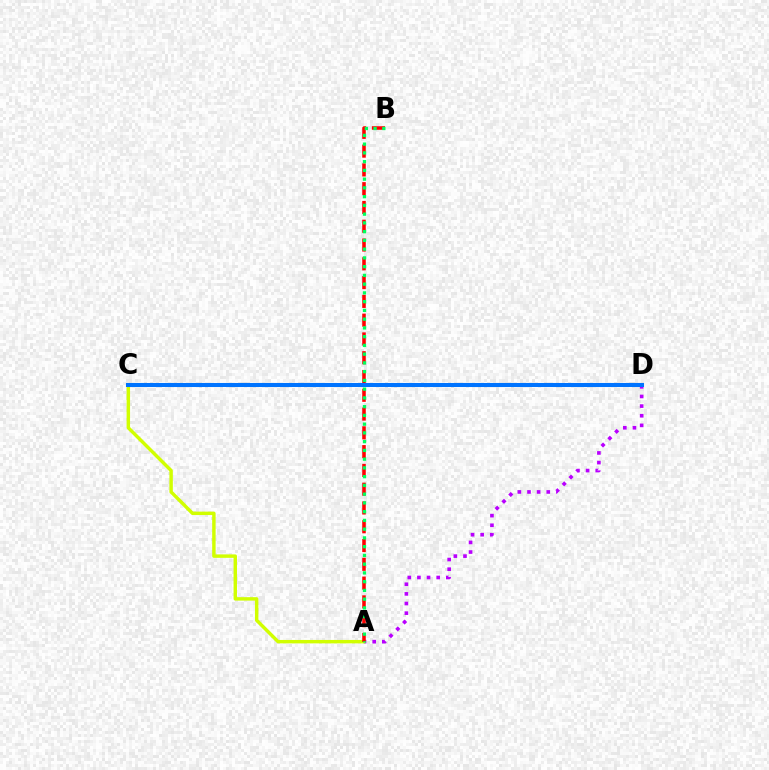{('A', 'D'): [{'color': '#b900ff', 'line_style': 'dotted', 'thickness': 2.62}], ('A', 'C'): [{'color': '#d1ff00', 'line_style': 'solid', 'thickness': 2.47}], ('A', 'B'): [{'color': '#ff0000', 'line_style': 'dashed', 'thickness': 2.55}, {'color': '#00ff5c', 'line_style': 'dotted', 'thickness': 2.38}], ('C', 'D'): [{'color': '#0074ff', 'line_style': 'solid', 'thickness': 2.92}]}